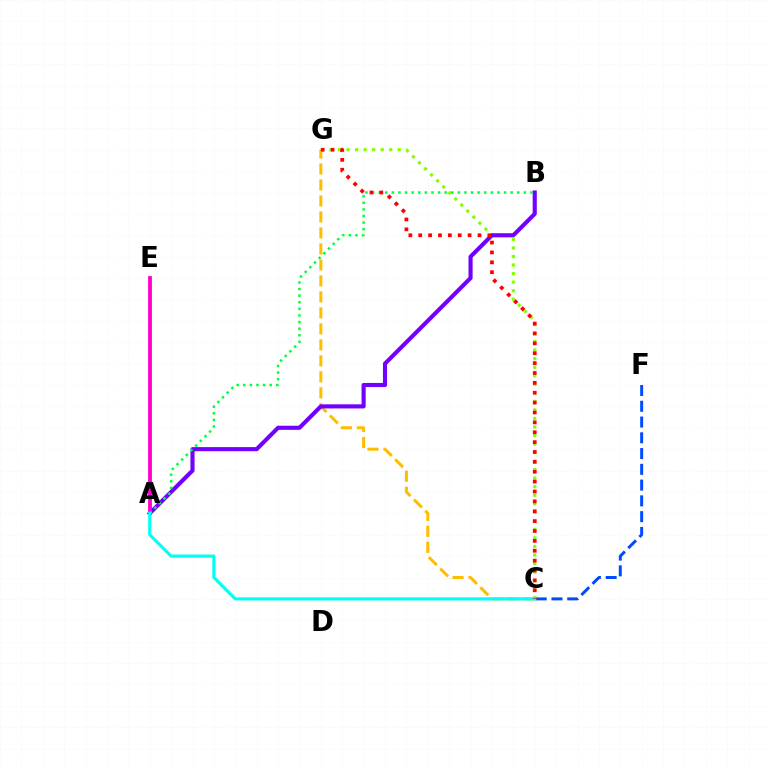{('C', 'G'): [{'color': '#ffbd00', 'line_style': 'dashed', 'thickness': 2.17}, {'color': '#84ff00', 'line_style': 'dotted', 'thickness': 2.32}, {'color': '#ff0000', 'line_style': 'dotted', 'thickness': 2.68}], ('C', 'F'): [{'color': '#004bff', 'line_style': 'dashed', 'thickness': 2.14}], ('A', 'B'): [{'color': '#7200ff', 'line_style': 'solid', 'thickness': 2.96}, {'color': '#00ff39', 'line_style': 'dotted', 'thickness': 1.79}], ('A', 'E'): [{'color': '#ff00cf', 'line_style': 'solid', 'thickness': 2.74}], ('A', 'C'): [{'color': '#00fff6', 'line_style': 'solid', 'thickness': 2.26}]}